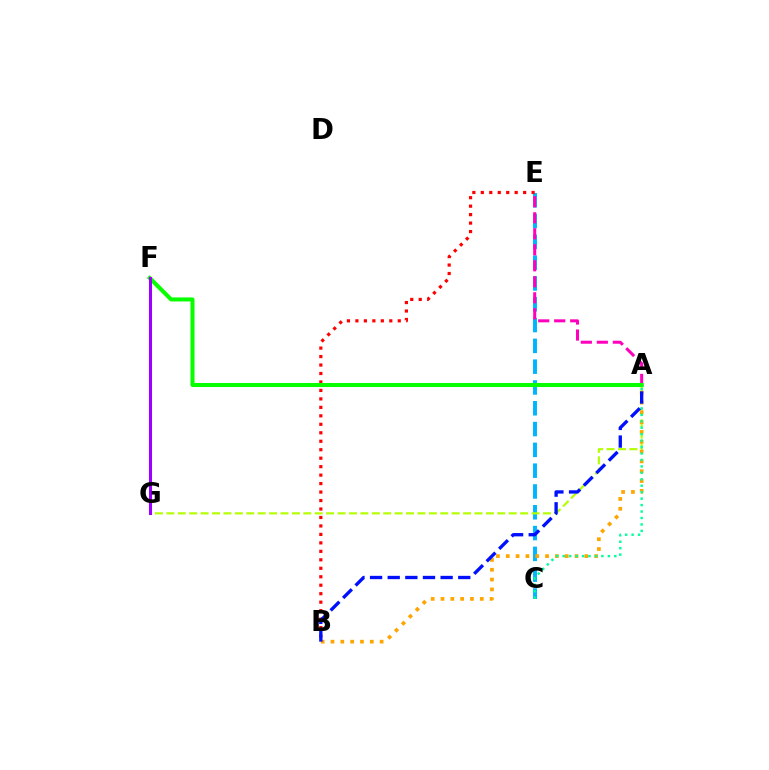{('C', 'E'): [{'color': '#00b5ff', 'line_style': 'dashed', 'thickness': 2.83}], ('A', 'G'): [{'color': '#b3ff00', 'line_style': 'dashed', 'thickness': 1.55}], ('A', 'B'): [{'color': '#ffa500', 'line_style': 'dotted', 'thickness': 2.67}, {'color': '#0010ff', 'line_style': 'dashed', 'thickness': 2.4}], ('B', 'E'): [{'color': '#ff0000', 'line_style': 'dotted', 'thickness': 2.3}], ('A', 'C'): [{'color': '#00ff9d', 'line_style': 'dotted', 'thickness': 1.75}], ('A', 'E'): [{'color': '#ff00bd', 'line_style': 'dashed', 'thickness': 2.17}], ('A', 'F'): [{'color': '#08ff00', 'line_style': 'solid', 'thickness': 2.91}], ('F', 'G'): [{'color': '#9b00ff', 'line_style': 'solid', 'thickness': 2.2}]}